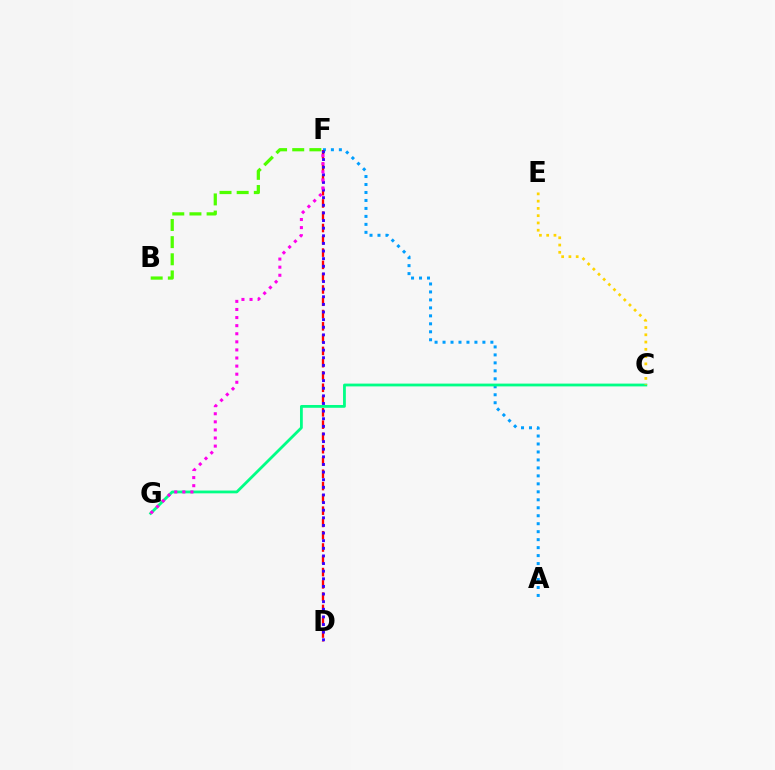{('B', 'F'): [{'color': '#4fff00', 'line_style': 'dashed', 'thickness': 2.33}], ('A', 'F'): [{'color': '#009eff', 'line_style': 'dotted', 'thickness': 2.17}], ('D', 'F'): [{'color': '#ff0000', 'line_style': 'dashed', 'thickness': 1.67}, {'color': '#3700ff', 'line_style': 'dotted', 'thickness': 2.07}], ('C', 'G'): [{'color': '#00ff86', 'line_style': 'solid', 'thickness': 2.01}], ('C', 'E'): [{'color': '#ffd500', 'line_style': 'dotted', 'thickness': 1.98}], ('F', 'G'): [{'color': '#ff00ed', 'line_style': 'dotted', 'thickness': 2.2}]}